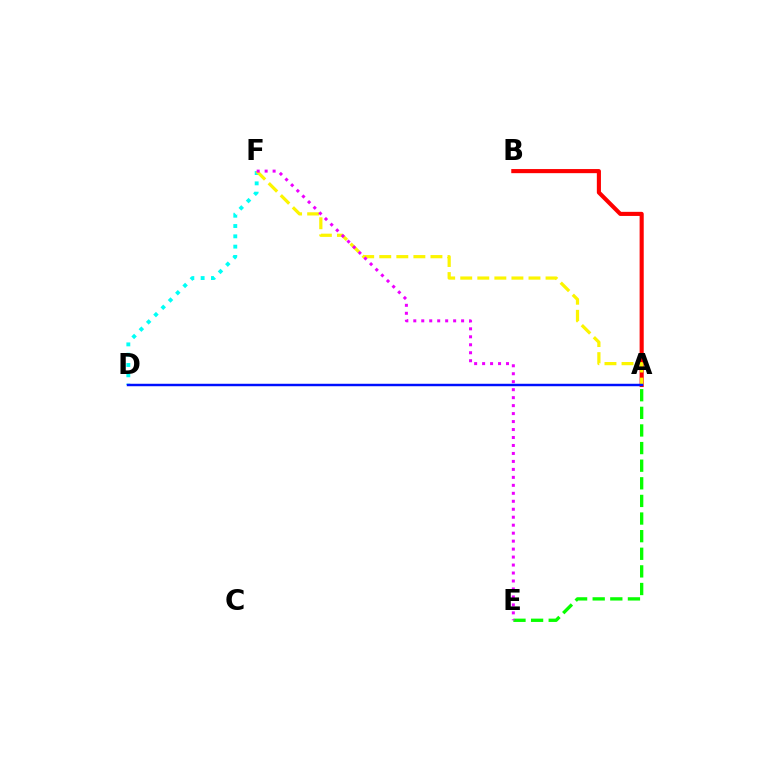{('D', 'F'): [{'color': '#00fff6', 'line_style': 'dotted', 'thickness': 2.8}], ('A', 'B'): [{'color': '#ff0000', 'line_style': 'solid', 'thickness': 2.96}], ('A', 'E'): [{'color': '#08ff00', 'line_style': 'dashed', 'thickness': 2.39}], ('A', 'F'): [{'color': '#fcf500', 'line_style': 'dashed', 'thickness': 2.32}], ('E', 'F'): [{'color': '#ee00ff', 'line_style': 'dotted', 'thickness': 2.17}], ('A', 'D'): [{'color': '#0010ff', 'line_style': 'solid', 'thickness': 1.77}]}